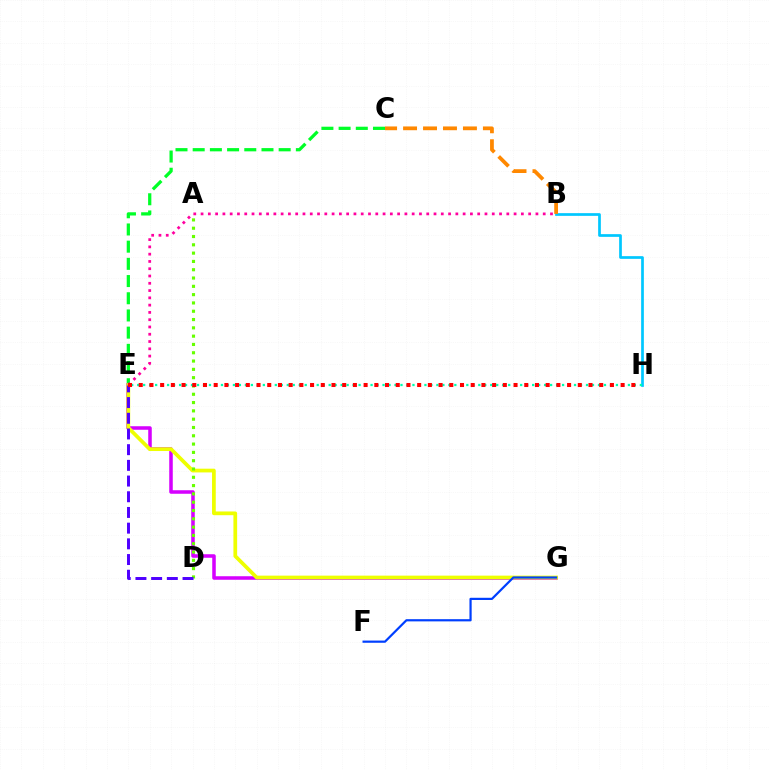{('B', 'H'): [{'color': '#00c7ff', 'line_style': 'solid', 'thickness': 1.95}], ('C', 'E'): [{'color': '#00ff27', 'line_style': 'dashed', 'thickness': 2.34}], ('E', 'G'): [{'color': '#d600ff', 'line_style': 'solid', 'thickness': 2.54}, {'color': '#eeff00', 'line_style': 'solid', 'thickness': 2.69}], ('B', 'C'): [{'color': '#ff8800', 'line_style': 'dashed', 'thickness': 2.71}], ('A', 'D'): [{'color': '#66ff00', 'line_style': 'dotted', 'thickness': 2.26}], ('D', 'E'): [{'color': '#4f00ff', 'line_style': 'dashed', 'thickness': 2.13}], ('F', 'G'): [{'color': '#003fff', 'line_style': 'solid', 'thickness': 1.59}], ('B', 'E'): [{'color': '#ff00a0', 'line_style': 'dotted', 'thickness': 1.98}], ('E', 'H'): [{'color': '#00ffaf', 'line_style': 'dotted', 'thickness': 1.63}, {'color': '#ff0000', 'line_style': 'dotted', 'thickness': 2.91}]}